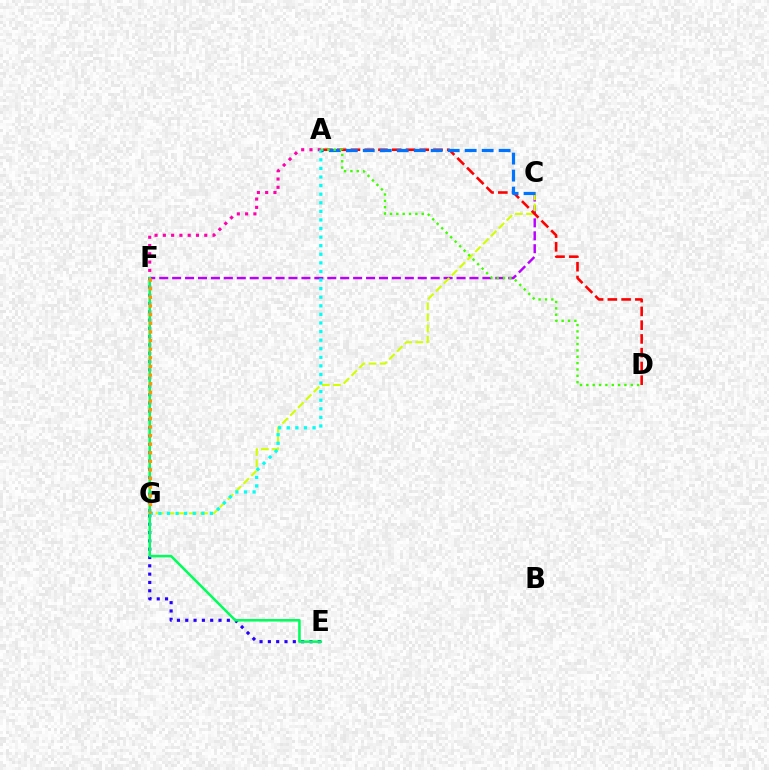{('C', 'F'): [{'color': '#b900ff', 'line_style': 'dashed', 'thickness': 1.76}], ('C', 'G'): [{'color': '#d1ff00', 'line_style': 'dashed', 'thickness': 1.51}], ('E', 'G'): [{'color': '#2500ff', 'line_style': 'dotted', 'thickness': 2.26}], ('A', 'G'): [{'color': '#ff00ac', 'line_style': 'dotted', 'thickness': 2.25}, {'color': '#00fff6', 'line_style': 'dotted', 'thickness': 2.33}], ('A', 'D'): [{'color': '#ff0000', 'line_style': 'dashed', 'thickness': 1.87}, {'color': '#3dff00', 'line_style': 'dotted', 'thickness': 1.72}], ('A', 'C'): [{'color': '#0074ff', 'line_style': 'dashed', 'thickness': 2.31}], ('E', 'F'): [{'color': '#00ff5c', 'line_style': 'solid', 'thickness': 1.83}], ('F', 'G'): [{'color': '#ff9400', 'line_style': 'dotted', 'thickness': 2.35}]}